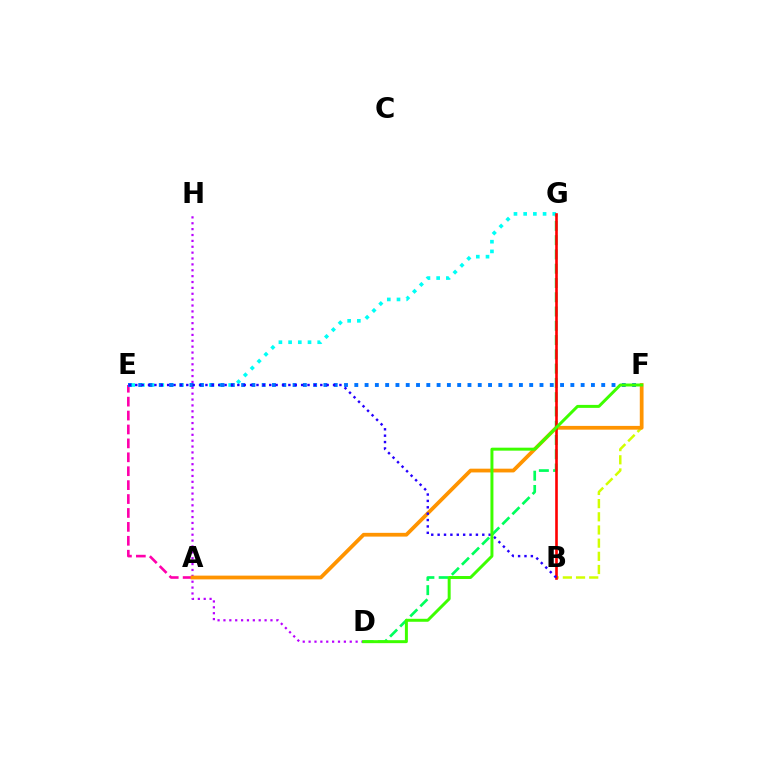{('D', 'H'): [{'color': '#b900ff', 'line_style': 'dotted', 'thickness': 1.6}], ('D', 'G'): [{'color': '#00ff5c', 'line_style': 'dashed', 'thickness': 1.94}], ('E', 'G'): [{'color': '#00fff6', 'line_style': 'dotted', 'thickness': 2.64}], ('B', 'F'): [{'color': '#d1ff00', 'line_style': 'dashed', 'thickness': 1.79}], ('A', 'E'): [{'color': '#ff00ac', 'line_style': 'dashed', 'thickness': 1.89}], ('A', 'F'): [{'color': '#ff9400', 'line_style': 'solid', 'thickness': 2.71}], ('E', 'F'): [{'color': '#0074ff', 'line_style': 'dotted', 'thickness': 2.8}], ('B', 'G'): [{'color': '#ff0000', 'line_style': 'solid', 'thickness': 1.89}], ('B', 'E'): [{'color': '#2500ff', 'line_style': 'dotted', 'thickness': 1.73}], ('D', 'F'): [{'color': '#3dff00', 'line_style': 'solid', 'thickness': 2.14}]}